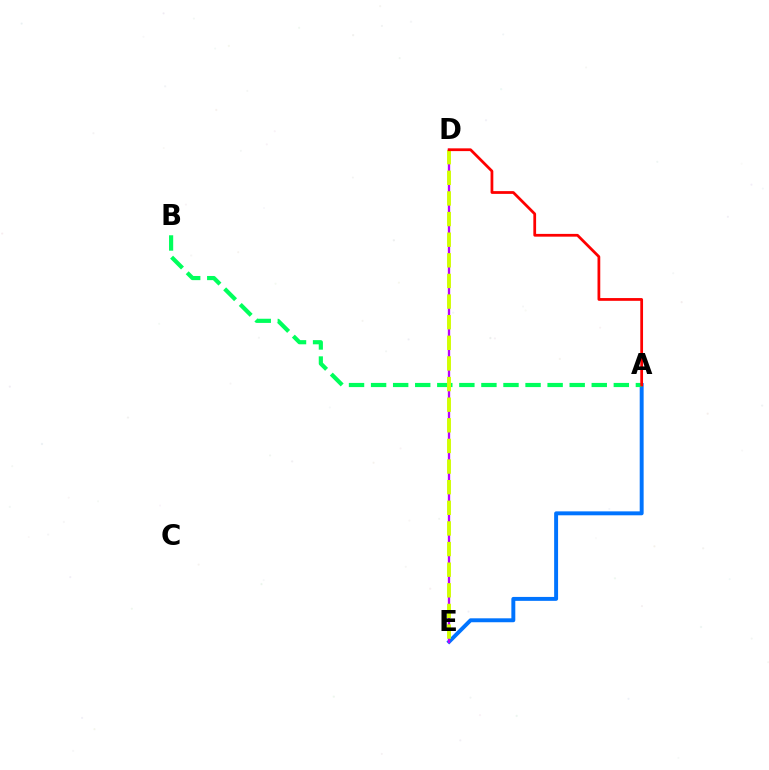{('A', 'E'): [{'color': '#0074ff', 'line_style': 'solid', 'thickness': 2.83}], ('A', 'B'): [{'color': '#00ff5c', 'line_style': 'dashed', 'thickness': 3.0}], ('D', 'E'): [{'color': '#b900ff', 'line_style': 'solid', 'thickness': 1.68}, {'color': '#d1ff00', 'line_style': 'dashed', 'thickness': 2.8}], ('A', 'D'): [{'color': '#ff0000', 'line_style': 'solid', 'thickness': 1.98}]}